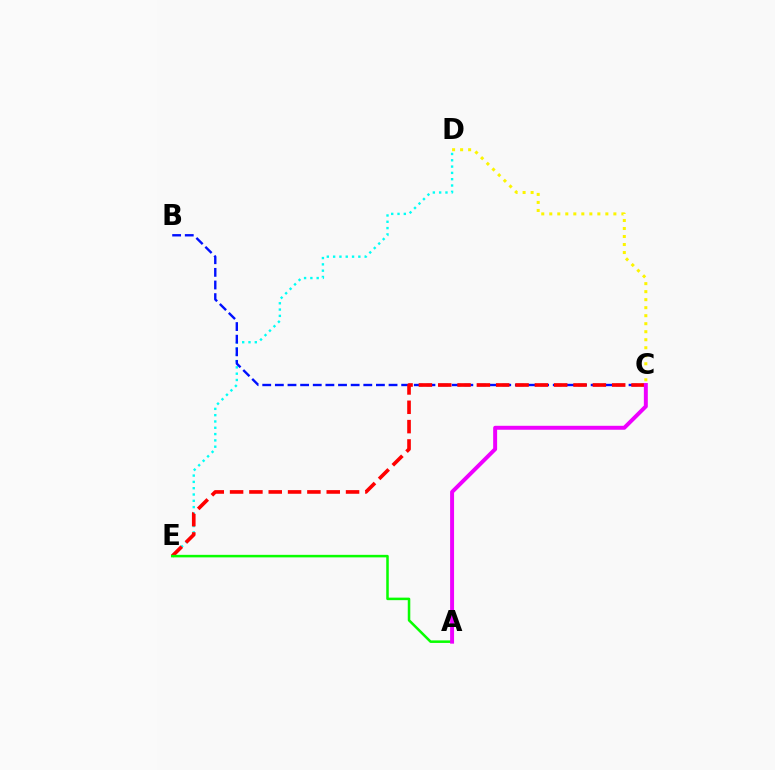{('D', 'E'): [{'color': '#00fff6', 'line_style': 'dotted', 'thickness': 1.71}], ('C', 'D'): [{'color': '#fcf500', 'line_style': 'dotted', 'thickness': 2.18}], ('B', 'C'): [{'color': '#0010ff', 'line_style': 'dashed', 'thickness': 1.72}], ('C', 'E'): [{'color': '#ff0000', 'line_style': 'dashed', 'thickness': 2.63}], ('A', 'E'): [{'color': '#08ff00', 'line_style': 'solid', 'thickness': 1.82}], ('A', 'C'): [{'color': '#ee00ff', 'line_style': 'solid', 'thickness': 2.85}]}